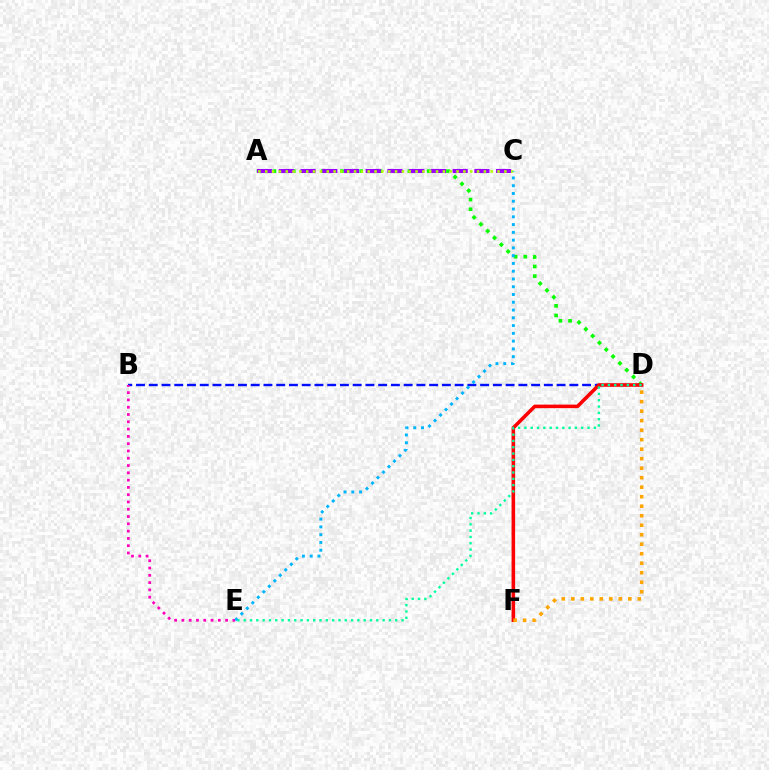{('A', 'D'): [{'color': '#08ff00', 'line_style': 'dotted', 'thickness': 2.62}], ('A', 'C'): [{'color': '#9b00ff', 'line_style': 'dashed', 'thickness': 2.95}, {'color': '#b3ff00', 'line_style': 'dotted', 'thickness': 1.86}], ('B', 'D'): [{'color': '#0010ff', 'line_style': 'dashed', 'thickness': 1.73}], ('B', 'E'): [{'color': '#ff00bd', 'line_style': 'dotted', 'thickness': 1.98}], ('D', 'F'): [{'color': '#ff0000', 'line_style': 'solid', 'thickness': 2.56}, {'color': '#ffa500', 'line_style': 'dotted', 'thickness': 2.58}], ('D', 'E'): [{'color': '#00ff9d', 'line_style': 'dotted', 'thickness': 1.72}], ('C', 'E'): [{'color': '#00b5ff', 'line_style': 'dotted', 'thickness': 2.11}]}